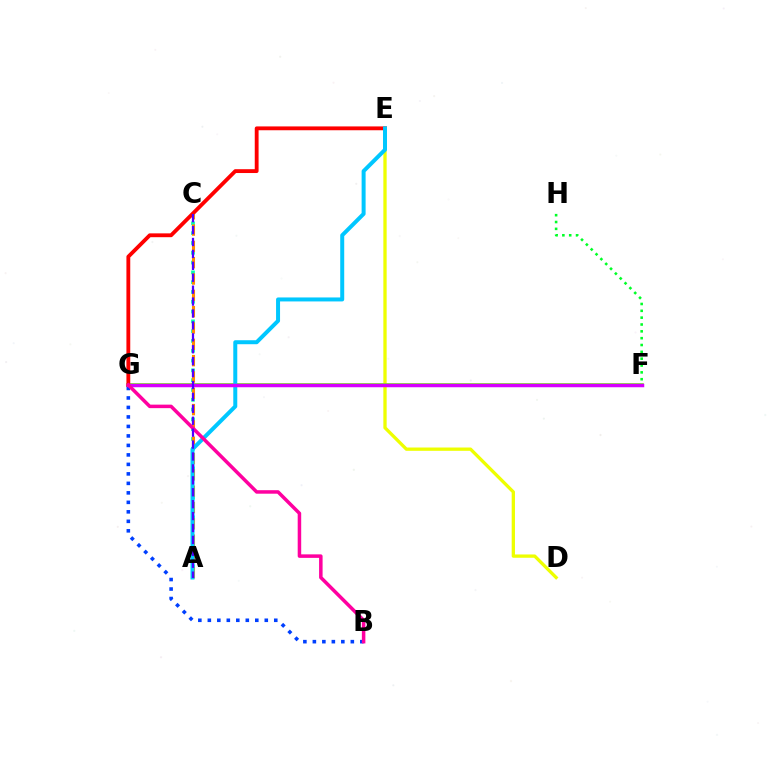{('D', 'E'): [{'color': '#eeff00', 'line_style': 'solid', 'thickness': 2.38}], ('F', 'G'): [{'color': '#66ff00', 'line_style': 'solid', 'thickness': 2.6}, {'color': '#d600ff', 'line_style': 'solid', 'thickness': 2.51}], ('A', 'C'): [{'color': '#00ffaf', 'line_style': 'dotted', 'thickness': 2.66}, {'color': '#ff8800', 'line_style': 'dashed', 'thickness': 2.22}, {'color': '#4f00ff', 'line_style': 'dashed', 'thickness': 1.62}], ('E', 'G'): [{'color': '#ff0000', 'line_style': 'solid', 'thickness': 2.76}], ('A', 'E'): [{'color': '#00c7ff', 'line_style': 'solid', 'thickness': 2.87}], ('F', 'H'): [{'color': '#00ff27', 'line_style': 'dotted', 'thickness': 1.86}], ('B', 'G'): [{'color': '#003fff', 'line_style': 'dotted', 'thickness': 2.58}, {'color': '#ff00a0', 'line_style': 'solid', 'thickness': 2.53}]}